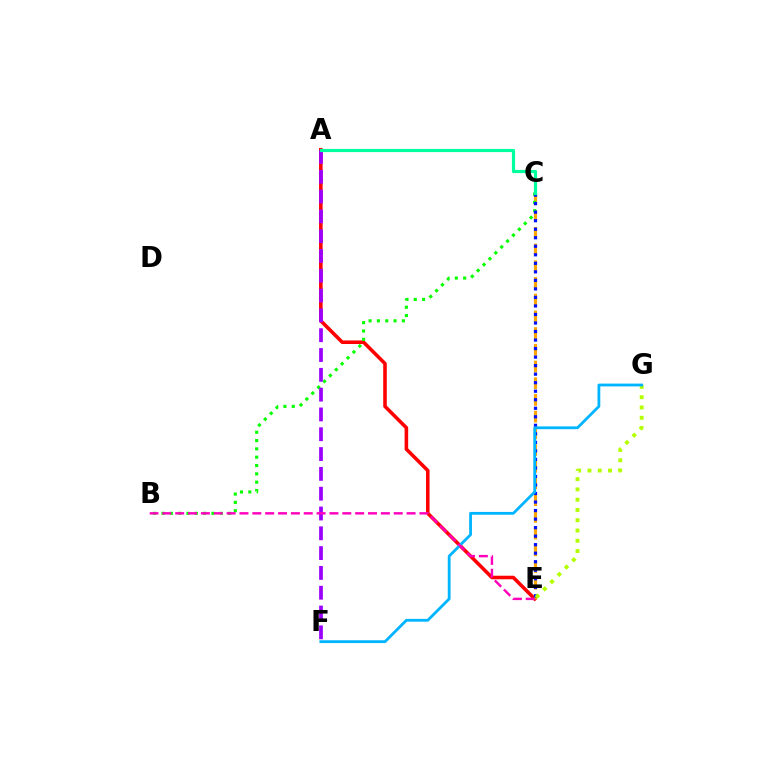{('A', 'E'): [{'color': '#ff0000', 'line_style': 'solid', 'thickness': 2.57}], ('C', 'E'): [{'color': '#ffa500', 'line_style': 'dashed', 'thickness': 2.27}, {'color': '#0010ff', 'line_style': 'dotted', 'thickness': 2.32}], ('B', 'C'): [{'color': '#08ff00', 'line_style': 'dotted', 'thickness': 2.26}], ('A', 'F'): [{'color': '#9b00ff', 'line_style': 'dashed', 'thickness': 2.69}], ('E', 'G'): [{'color': '#b3ff00', 'line_style': 'dotted', 'thickness': 2.79}], ('A', 'C'): [{'color': '#00ff9d', 'line_style': 'solid', 'thickness': 2.28}], ('F', 'G'): [{'color': '#00b5ff', 'line_style': 'solid', 'thickness': 2.01}], ('B', 'E'): [{'color': '#ff00bd', 'line_style': 'dashed', 'thickness': 1.75}]}